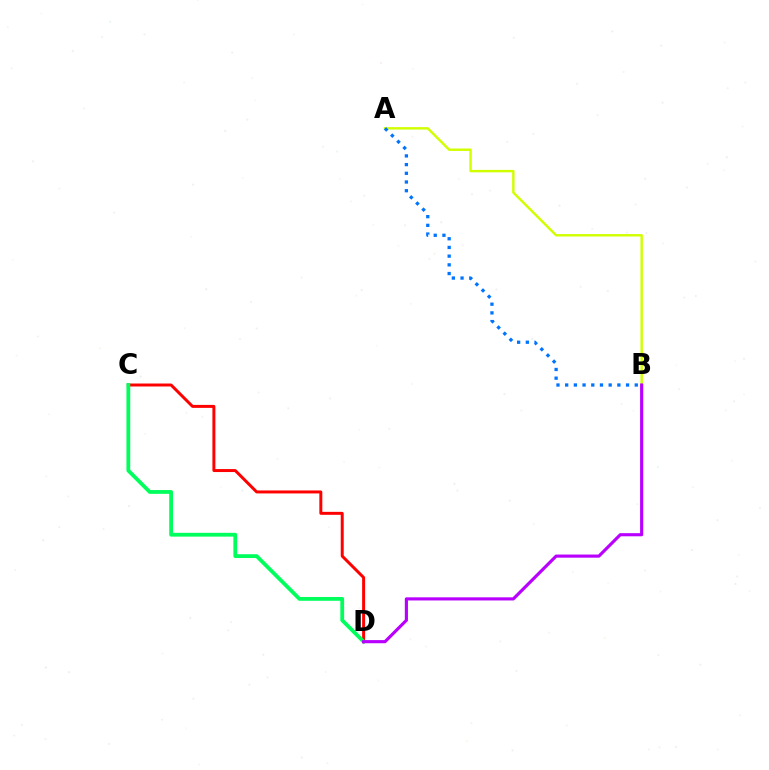{('A', 'B'): [{'color': '#d1ff00', 'line_style': 'solid', 'thickness': 1.75}, {'color': '#0074ff', 'line_style': 'dotted', 'thickness': 2.36}], ('C', 'D'): [{'color': '#ff0000', 'line_style': 'solid', 'thickness': 2.14}, {'color': '#00ff5c', 'line_style': 'solid', 'thickness': 2.73}], ('B', 'D'): [{'color': '#b900ff', 'line_style': 'solid', 'thickness': 2.26}]}